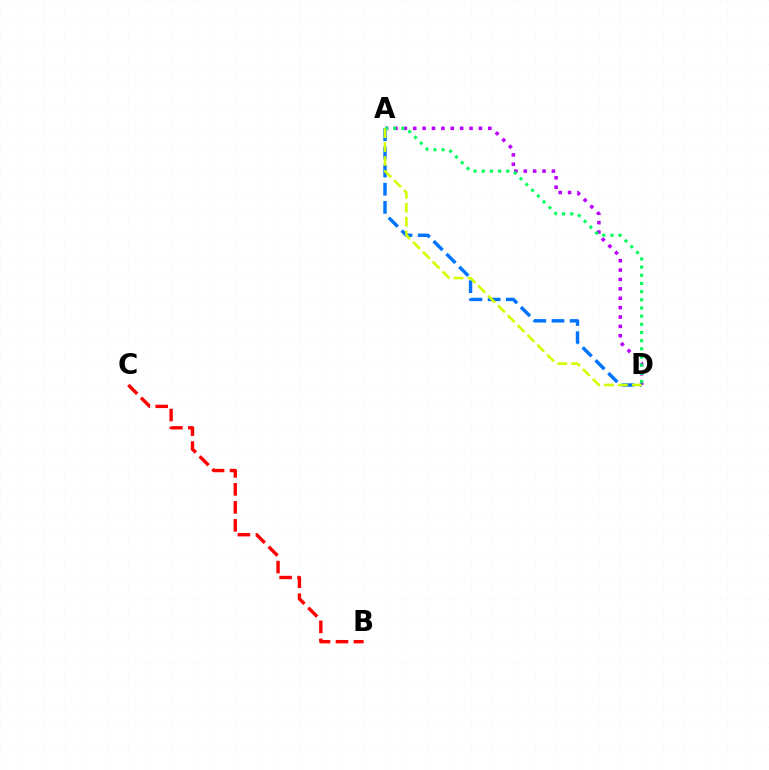{('B', 'C'): [{'color': '#ff0000', 'line_style': 'dashed', 'thickness': 2.44}], ('A', 'D'): [{'color': '#b900ff', 'line_style': 'dotted', 'thickness': 2.55}, {'color': '#0074ff', 'line_style': 'dashed', 'thickness': 2.47}, {'color': '#00ff5c', 'line_style': 'dotted', 'thickness': 2.22}, {'color': '#d1ff00', 'line_style': 'dashed', 'thickness': 1.89}]}